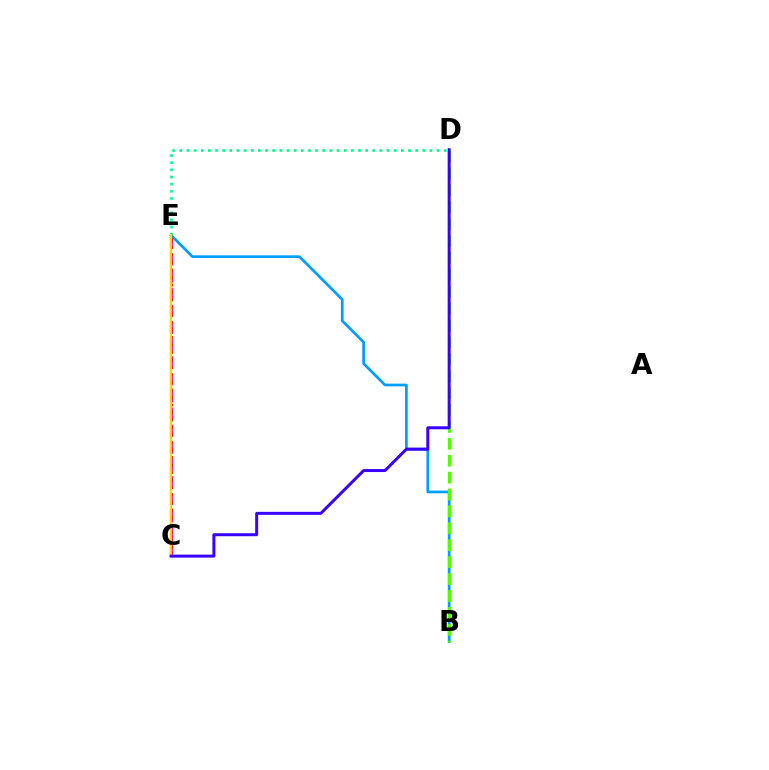{('C', 'E'): [{'color': '#ff00ed', 'line_style': 'dashed', 'thickness': 2.33}, {'color': '#ff0000', 'line_style': 'dotted', 'thickness': 2.04}, {'color': '#ffd500', 'line_style': 'solid', 'thickness': 1.54}], ('D', 'E'): [{'color': '#00ff86', 'line_style': 'dotted', 'thickness': 1.94}], ('B', 'E'): [{'color': '#009eff', 'line_style': 'solid', 'thickness': 1.95}], ('B', 'D'): [{'color': '#4fff00', 'line_style': 'dashed', 'thickness': 2.3}], ('C', 'D'): [{'color': '#3700ff', 'line_style': 'solid', 'thickness': 2.14}]}